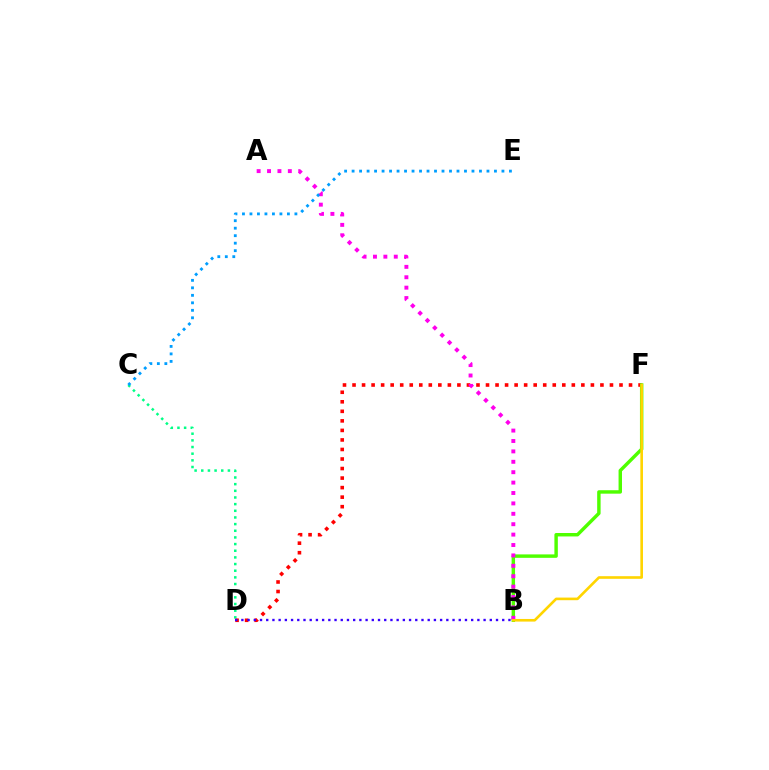{('C', 'D'): [{'color': '#00ff86', 'line_style': 'dotted', 'thickness': 1.81}], ('D', 'F'): [{'color': '#ff0000', 'line_style': 'dotted', 'thickness': 2.59}], ('B', 'D'): [{'color': '#3700ff', 'line_style': 'dotted', 'thickness': 1.69}], ('B', 'F'): [{'color': '#4fff00', 'line_style': 'solid', 'thickness': 2.47}, {'color': '#ffd500', 'line_style': 'solid', 'thickness': 1.89}], ('A', 'B'): [{'color': '#ff00ed', 'line_style': 'dotted', 'thickness': 2.83}], ('C', 'E'): [{'color': '#009eff', 'line_style': 'dotted', 'thickness': 2.04}]}